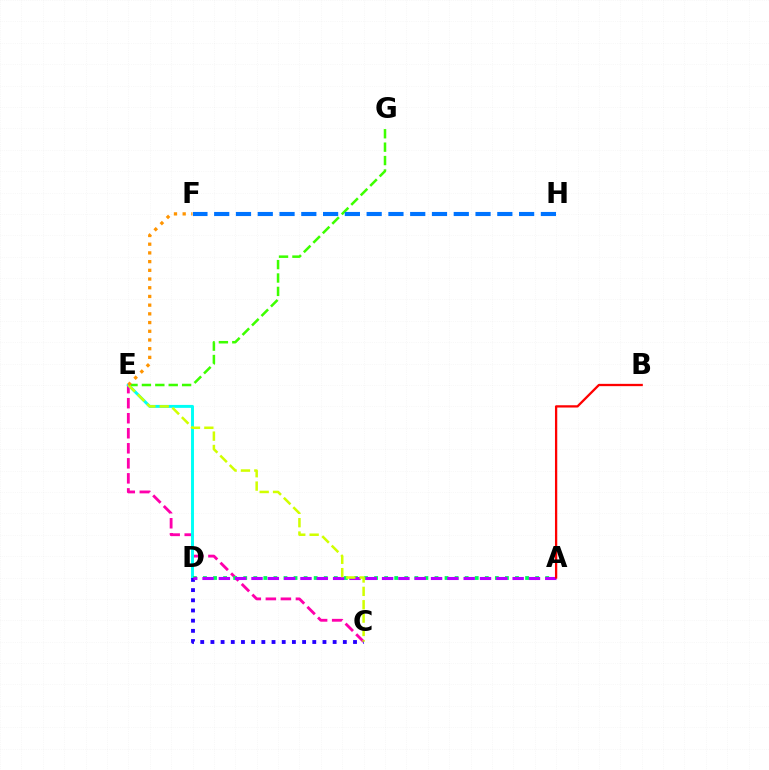{('C', 'E'): [{'color': '#ff00ac', 'line_style': 'dashed', 'thickness': 2.04}, {'color': '#d1ff00', 'line_style': 'dashed', 'thickness': 1.82}], ('E', 'G'): [{'color': '#3dff00', 'line_style': 'dashed', 'thickness': 1.82}], ('D', 'E'): [{'color': '#00fff6', 'line_style': 'solid', 'thickness': 2.12}], ('A', 'D'): [{'color': '#00ff5c', 'line_style': 'dotted', 'thickness': 2.73}, {'color': '#b900ff', 'line_style': 'dashed', 'thickness': 2.22}], ('C', 'D'): [{'color': '#2500ff', 'line_style': 'dotted', 'thickness': 2.77}], ('F', 'H'): [{'color': '#0074ff', 'line_style': 'dashed', 'thickness': 2.96}], ('E', 'F'): [{'color': '#ff9400', 'line_style': 'dotted', 'thickness': 2.37}], ('A', 'B'): [{'color': '#ff0000', 'line_style': 'solid', 'thickness': 1.65}]}